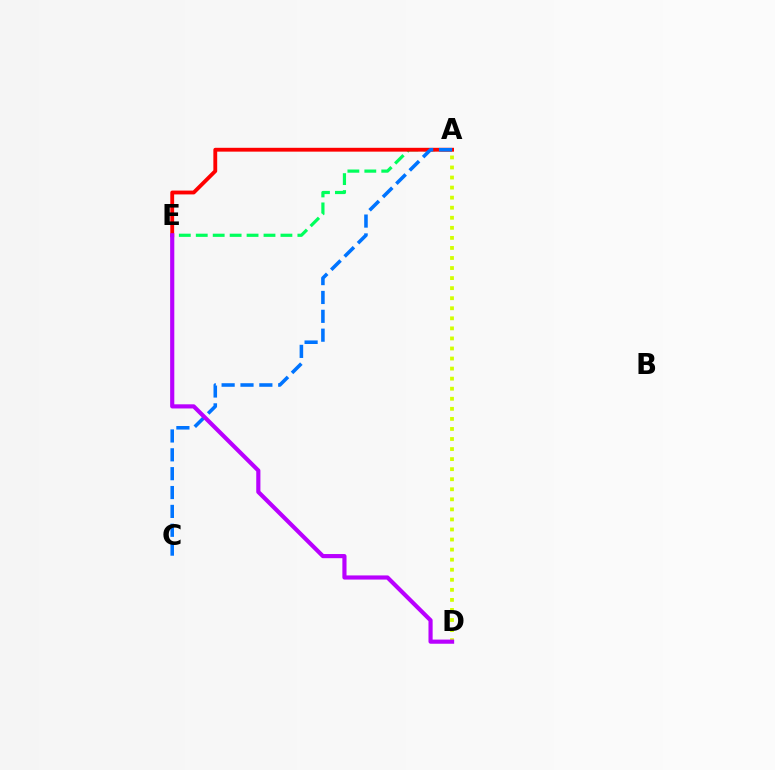{('A', 'E'): [{'color': '#00ff5c', 'line_style': 'dashed', 'thickness': 2.3}, {'color': '#ff0000', 'line_style': 'solid', 'thickness': 2.76}], ('A', 'D'): [{'color': '#d1ff00', 'line_style': 'dotted', 'thickness': 2.73}], ('A', 'C'): [{'color': '#0074ff', 'line_style': 'dashed', 'thickness': 2.56}], ('D', 'E'): [{'color': '#b900ff', 'line_style': 'solid', 'thickness': 2.99}]}